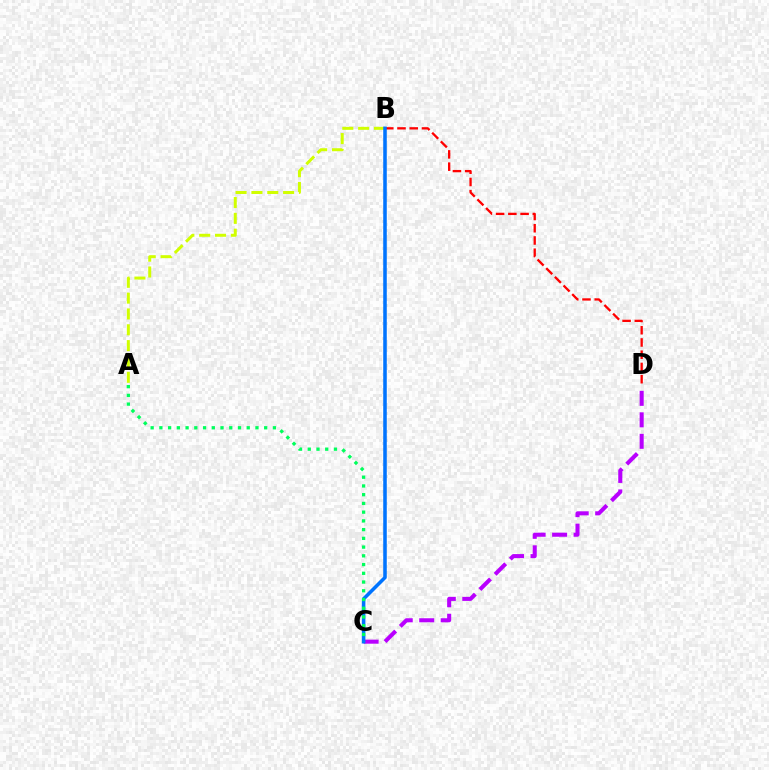{('A', 'B'): [{'color': '#d1ff00', 'line_style': 'dashed', 'thickness': 2.15}], ('C', 'D'): [{'color': '#b900ff', 'line_style': 'dashed', 'thickness': 2.92}], ('B', 'D'): [{'color': '#ff0000', 'line_style': 'dashed', 'thickness': 1.66}], ('B', 'C'): [{'color': '#0074ff', 'line_style': 'solid', 'thickness': 2.56}], ('A', 'C'): [{'color': '#00ff5c', 'line_style': 'dotted', 'thickness': 2.37}]}